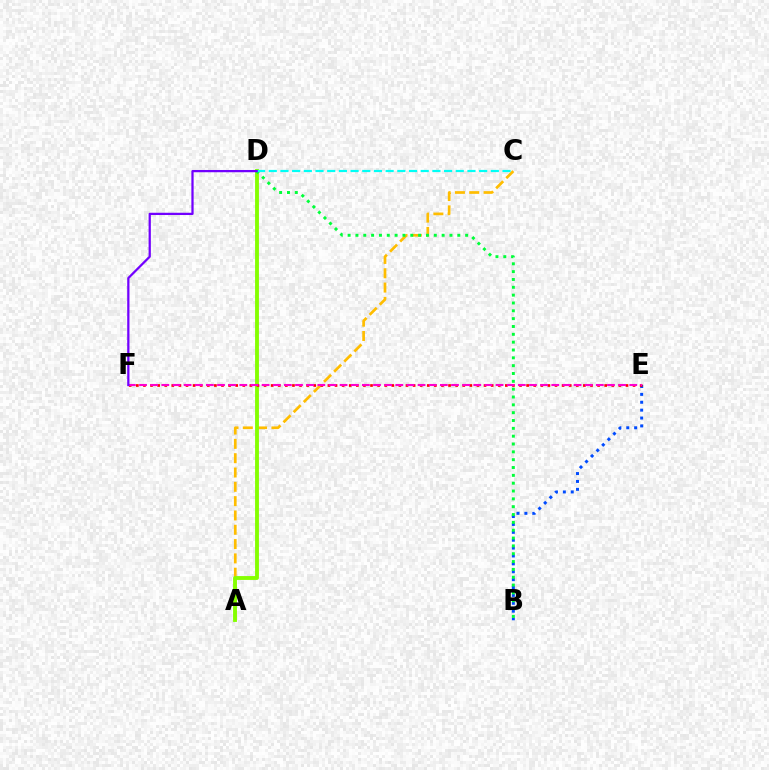{('A', 'C'): [{'color': '#ffbd00', 'line_style': 'dashed', 'thickness': 1.94}], ('A', 'D'): [{'color': '#84ff00', 'line_style': 'solid', 'thickness': 2.78}], ('B', 'E'): [{'color': '#004bff', 'line_style': 'dotted', 'thickness': 2.14}], ('E', 'F'): [{'color': '#ff0000', 'line_style': 'dotted', 'thickness': 1.93}, {'color': '#ff00cf', 'line_style': 'dashed', 'thickness': 1.51}], ('B', 'D'): [{'color': '#00ff39', 'line_style': 'dotted', 'thickness': 2.13}], ('C', 'D'): [{'color': '#00fff6', 'line_style': 'dashed', 'thickness': 1.59}], ('D', 'F'): [{'color': '#7200ff', 'line_style': 'solid', 'thickness': 1.62}]}